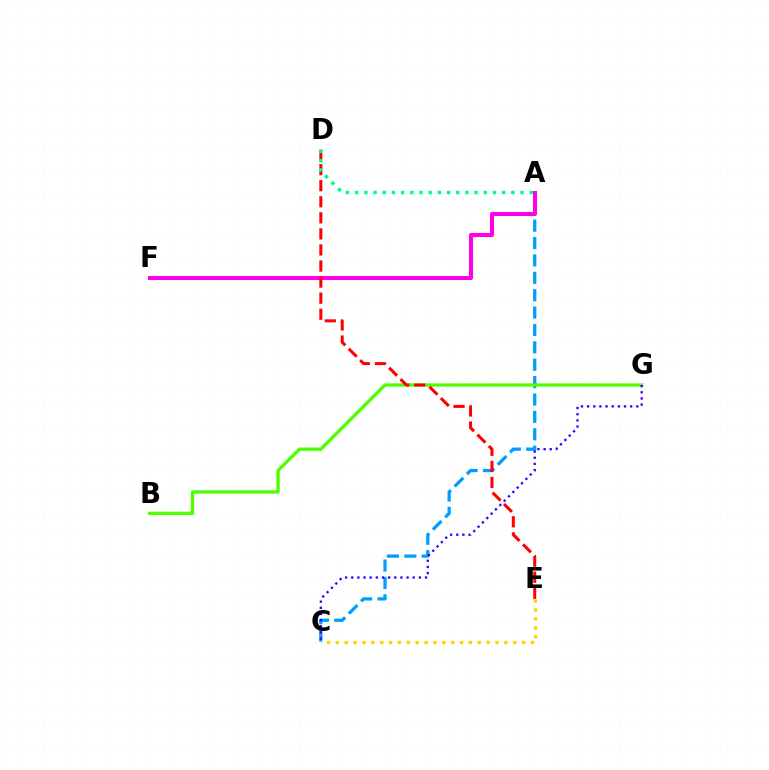{('A', 'C'): [{'color': '#009eff', 'line_style': 'dashed', 'thickness': 2.36}], ('A', 'F'): [{'color': '#ff00ed', 'line_style': 'solid', 'thickness': 2.91}], ('B', 'G'): [{'color': '#4fff00', 'line_style': 'solid', 'thickness': 2.39}], ('C', 'E'): [{'color': '#ffd500', 'line_style': 'dotted', 'thickness': 2.41}], ('D', 'E'): [{'color': '#ff0000', 'line_style': 'dashed', 'thickness': 2.18}], ('C', 'G'): [{'color': '#3700ff', 'line_style': 'dotted', 'thickness': 1.67}], ('A', 'D'): [{'color': '#00ff86', 'line_style': 'dotted', 'thickness': 2.5}]}